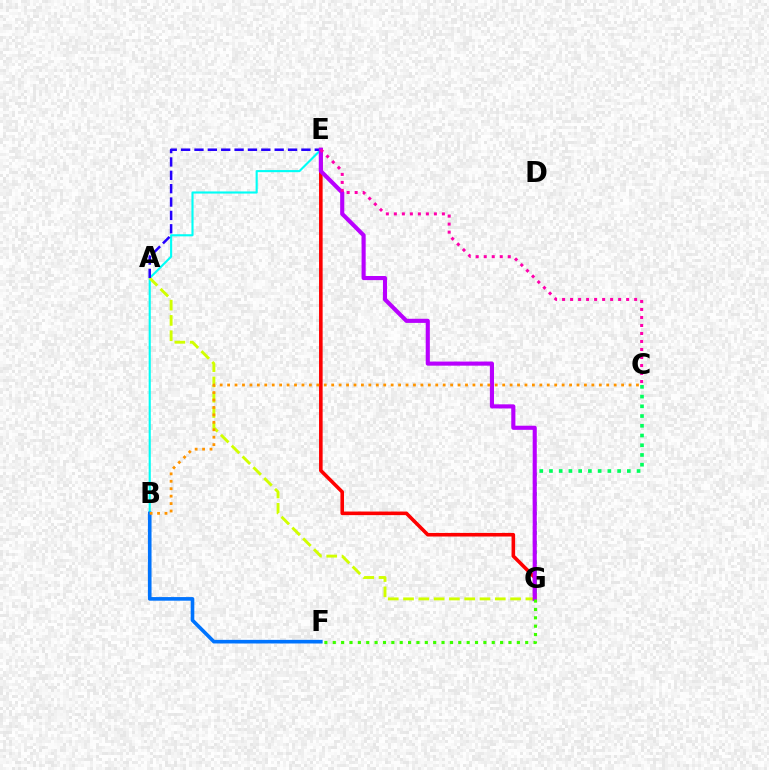{('B', 'E'): [{'color': '#00fff6', 'line_style': 'solid', 'thickness': 1.53}], ('E', 'G'): [{'color': '#ff0000', 'line_style': 'solid', 'thickness': 2.59}, {'color': '#b900ff', 'line_style': 'solid', 'thickness': 2.96}], ('A', 'G'): [{'color': '#d1ff00', 'line_style': 'dashed', 'thickness': 2.08}], ('C', 'G'): [{'color': '#00ff5c', 'line_style': 'dotted', 'thickness': 2.64}], ('A', 'E'): [{'color': '#2500ff', 'line_style': 'dashed', 'thickness': 1.82}], ('B', 'F'): [{'color': '#0074ff', 'line_style': 'solid', 'thickness': 2.61}], ('C', 'E'): [{'color': '#ff00ac', 'line_style': 'dotted', 'thickness': 2.18}], ('F', 'G'): [{'color': '#3dff00', 'line_style': 'dotted', 'thickness': 2.27}], ('B', 'C'): [{'color': '#ff9400', 'line_style': 'dotted', 'thickness': 2.02}]}